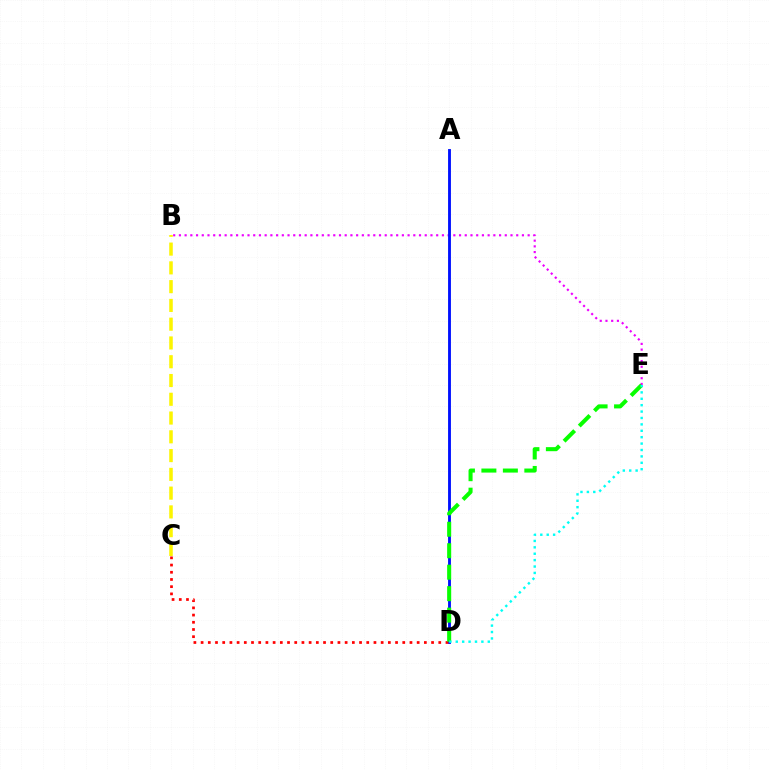{('B', 'E'): [{'color': '#ee00ff', 'line_style': 'dotted', 'thickness': 1.55}], ('A', 'D'): [{'color': '#0010ff', 'line_style': 'solid', 'thickness': 2.06}], ('C', 'D'): [{'color': '#ff0000', 'line_style': 'dotted', 'thickness': 1.96}], ('D', 'E'): [{'color': '#08ff00', 'line_style': 'dashed', 'thickness': 2.92}, {'color': '#00fff6', 'line_style': 'dotted', 'thickness': 1.74}], ('B', 'C'): [{'color': '#fcf500', 'line_style': 'dashed', 'thickness': 2.55}]}